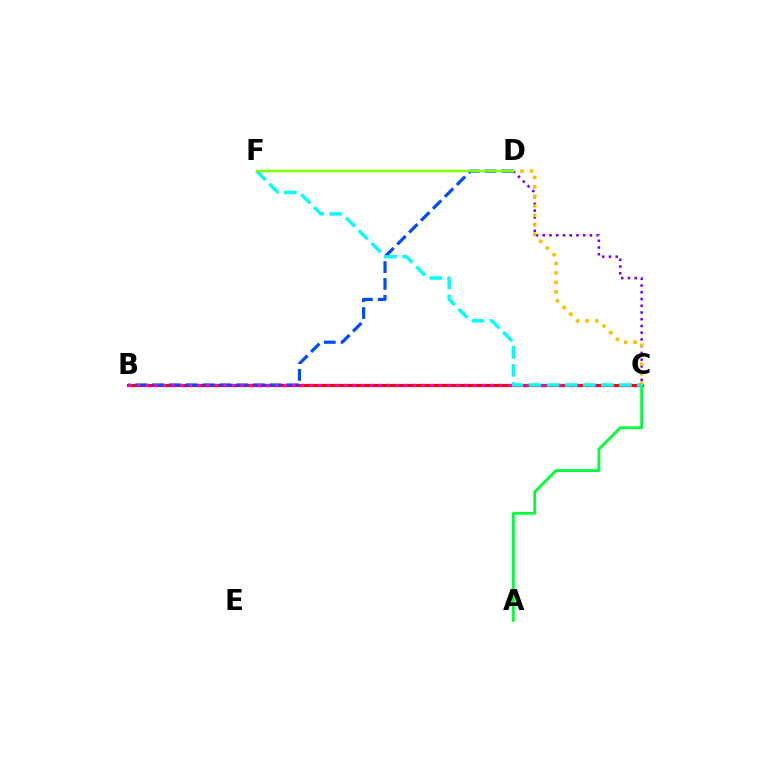{('B', 'C'): [{'color': '#ff0000', 'line_style': 'solid', 'thickness': 2.26}, {'color': '#ff00cf', 'line_style': 'dotted', 'thickness': 2.34}], ('C', 'D'): [{'color': '#7200ff', 'line_style': 'dotted', 'thickness': 1.83}, {'color': '#ffbd00', 'line_style': 'dotted', 'thickness': 2.58}], ('A', 'C'): [{'color': '#00ff39', 'line_style': 'solid', 'thickness': 2.04}], ('B', 'D'): [{'color': '#004bff', 'line_style': 'dashed', 'thickness': 2.29}], ('C', 'F'): [{'color': '#00fff6', 'line_style': 'dashed', 'thickness': 2.46}], ('D', 'F'): [{'color': '#84ff00', 'line_style': 'solid', 'thickness': 1.78}]}